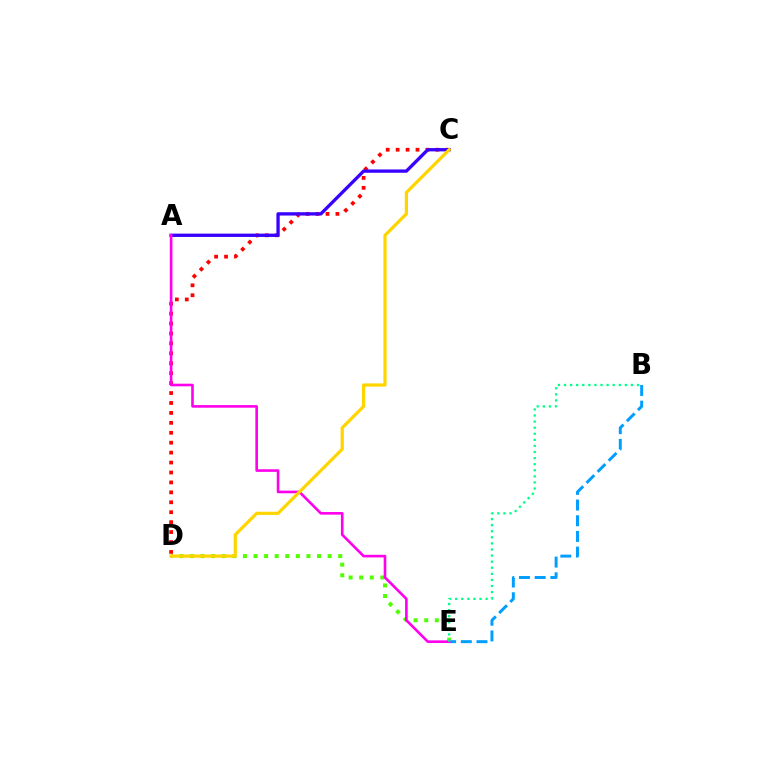{('C', 'D'): [{'color': '#ff0000', 'line_style': 'dotted', 'thickness': 2.7}, {'color': '#ffd500', 'line_style': 'solid', 'thickness': 2.32}], ('D', 'E'): [{'color': '#4fff00', 'line_style': 'dotted', 'thickness': 2.88}], ('A', 'C'): [{'color': '#3700ff', 'line_style': 'solid', 'thickness': 2.38}], ('B', 'E'): [{'color': '#009eff', 'line_style': 'dashed', 'thickness': 2.13}, {'color': '#00ff86', 'line_style': 'dotted', 'thickness': 1.65}], ('A', 'E'): [{'color': '#ff00ed', 'line_style': 'solid', 'thickness': 1.89}]}